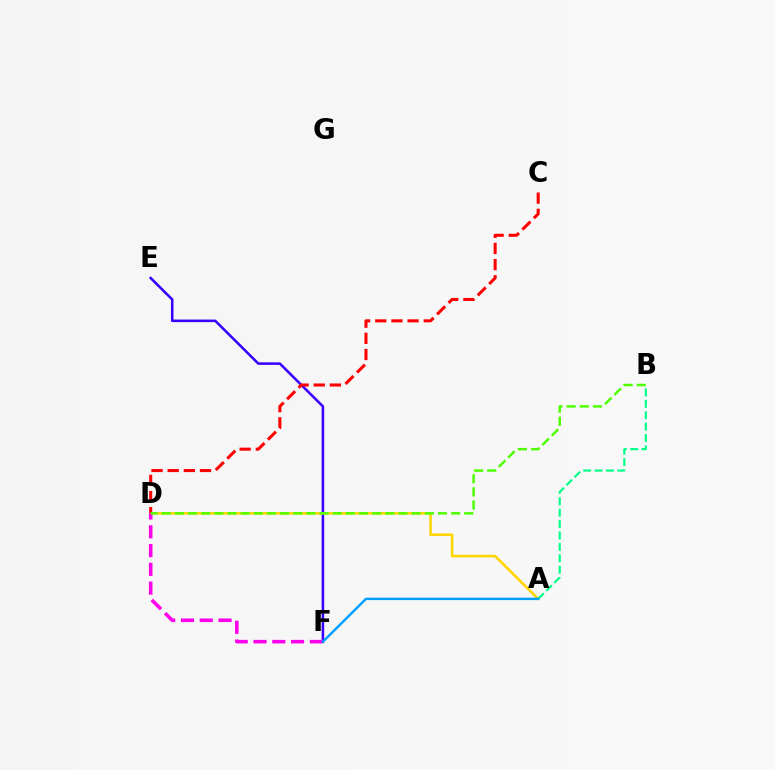{('E', 'F'): [{'color': '#3700ff', 'line_style': 'solid', 'thickness': 1.83}], ('A', 'D'): [{'color': '#ffd500', 'line_style': 'solid', 'thickness': 1.84}], ('C', 'D'): [{'color': '#ff0000', 'line_style': 'dashed', 'thickness': 2.2}], ('D', 'F'): [{'color': '#ff00ed', 'line_style': 'dashed', 'thickness': 2.55}], ('B', 'D'): [{'color': '#4fff00', 'line_style': 'dashed', 'thickness': 1.79}], ('A', 'B'): [{'color': '#00ff86', 'line_style': 'dashed', 'thickness': 1.55}], ('A', 'F'): [{'color': '#009eff', 'line_style': 'solid', 'thickness': 1.74}]}